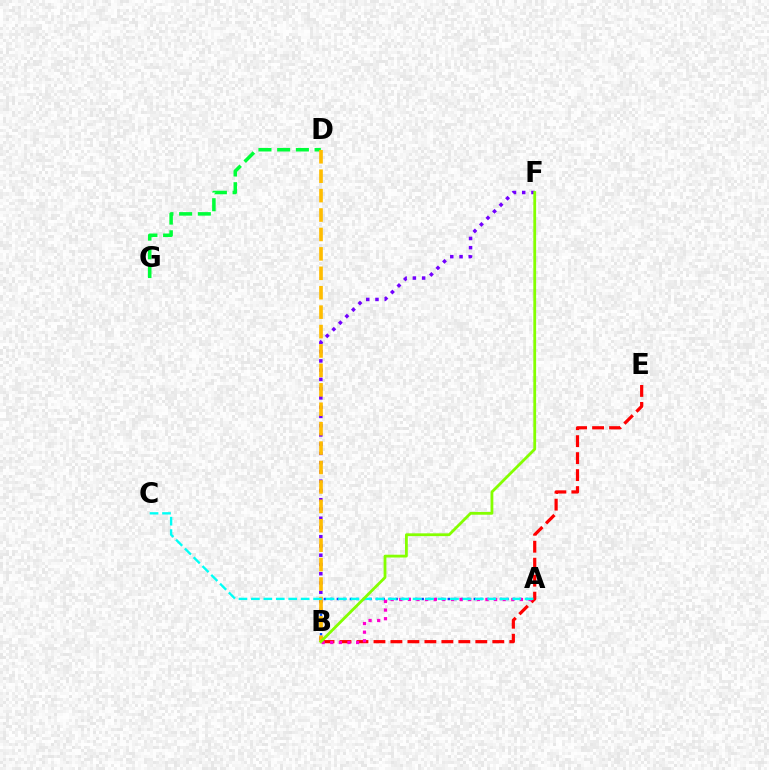{('A', 'B'): [{'color': '#004bff', 'line_style': 'dotted', 'thickness': 1.77}, {'color': '#ff00cf', 'line_style': 'dotted', 'thickness': 2.34}], ('D', 'G'): [{'color': '#00ff39', 'line_style': 'dashed', 'thickness': 2.54}], ('B', 'E'): [{'color': '#ff0000', 'line_style': 'dashed', 'thickness': 2.31}], ('B', 'F'): [{'color': '#7200ff', 'line_style': 'dotted', 'thickness': 2.51}, {'color': '#84ff00', 'line_style': 'solid', 'thickness': 2.01}], ('B', 'D'): [{'color': '#ffbd00', 'line_style': 'dashed', 'thickness': 2.64}], ('A', 'C'): [{'color': '#00fff6', 'line_style': 'dashed', 'thickness': 1.69}]}